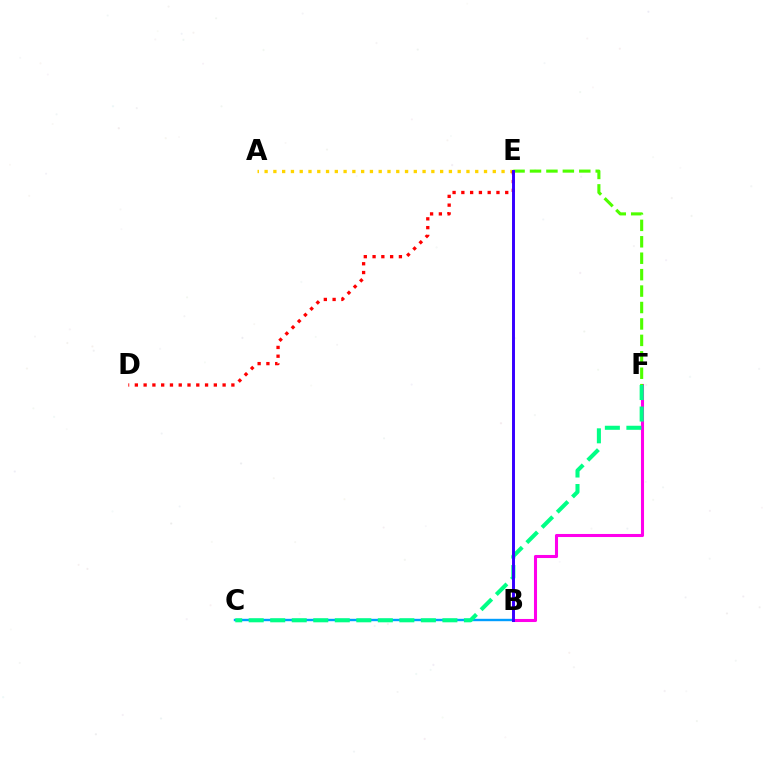{('B', 'C'): [{'color': '#009eff', 'line_style': 'solid', 'thickness': 1.72}], ('A', 'E'): [{'color': '#ffd500', 'line_style': 'dotted', 'thickness': 2.38}], ('D', 'E'): [{'color': '#ff0000', 'line_style': 'dotted', 'thickness': 2.38}], ('B', 'F'): [{'color': '#ff00ed', 'line_style': 'solid', 'thickness': 2.21}], ('E', 'F'): [{'color': '#4fff00', 'line_style': 'dashed', 'thickness': 2.23}], ('C', 'F'): [{'color': '#00ff86', 'line_style': 'dashed', 'thickness': 2.92}], ('B', 'E'): [{'color': '#3700ff', 'line_style': 'solid', 'thickness': 2.12}]}